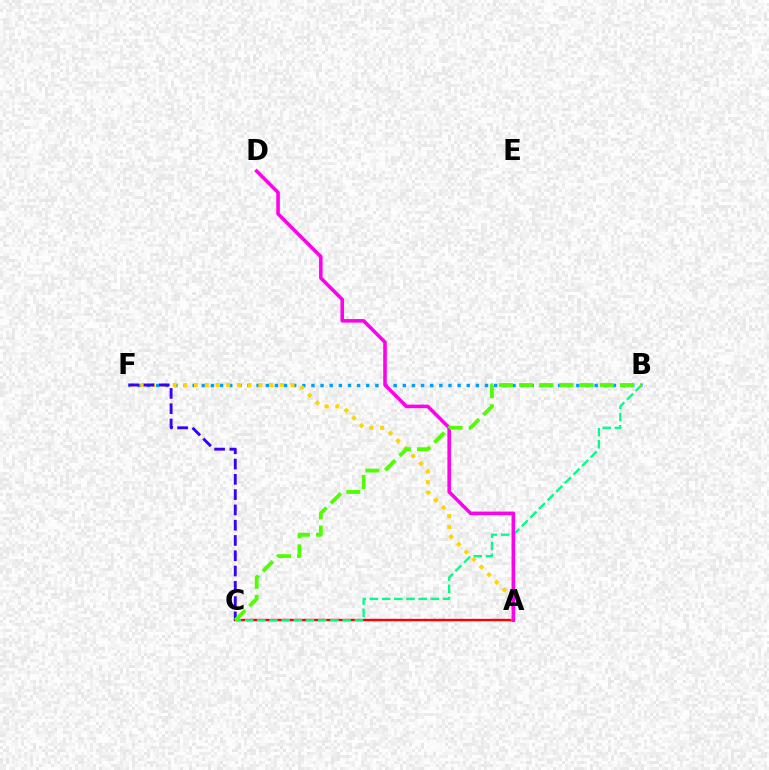{('B', 'F'): [{'color': '#009eff', 'line_style': 'dotted', 'thickness': 2.48}], ('A', 'C'): [{'color': '#ff0000', 'line_style': 'solid', 'thickness': 1.71}], ('A', 'F'): [{'color': '#ffd500', 'line_style': 'dotted', 'thickness': 2.91}], ('C', 'F'): [{'color': '#3700ff', 'line_style': 'dashed', 'thickness': 2.08}], ('B', 'C'): [{'color': '#00ff86', 'line_style': 'dashed', 'thickness': 1.66}, {'color': '#4fff00', 'line_style': 'dashed', 'thickness': 2.74}], ('A', 'D'): [{'color': '#ff00ed', 'line_style': 'solid', 'thickness': 2.56}]}